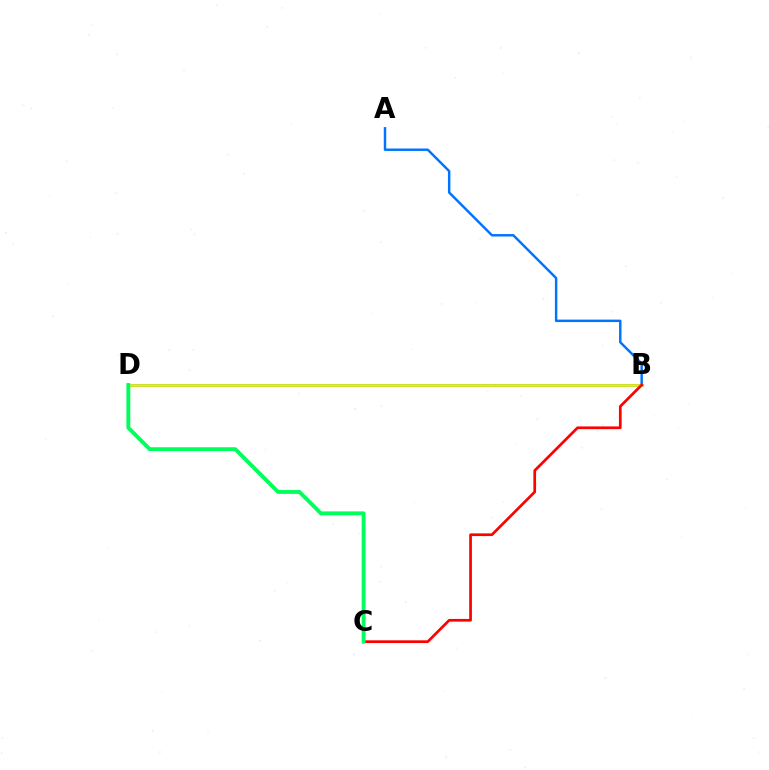{('B', 'D'): [{'color': '#b900ff', 'line_style': 'solid', 'thickness': 1.81}, {'color': '#d1ff00', 'line_style': 'solid', 'thickness': 1.91}], ('A', 'B'): [{'color': '#0074ff', 'line_style': 'solid', 'thickness': 1.77}], ('B', 'C'): [{'color': '#ff0000', 'line_style': 'solid', 'thickness': 1.95}], ('C', 'D'): [{'color': '#00ff5c', 'line_style': 'solid', 'thickness': 2.79}]}